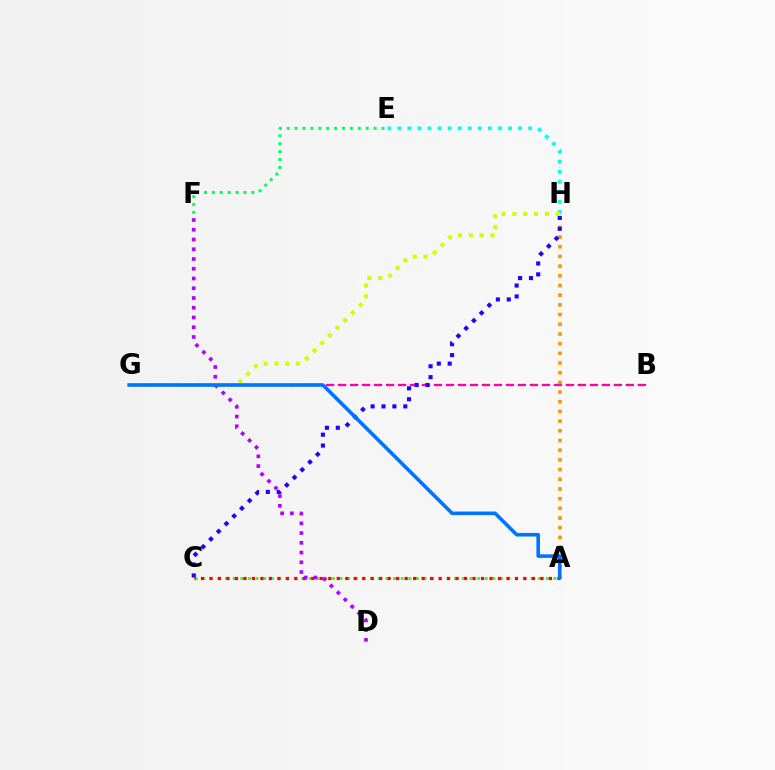{('B', 'G'): [{'color': '#ff00ac', 'line_style': 'dashed', 'thickness': 1.63}], ('A', 'C'): [{'color': '#3dff00', 'line_style': 'dotted', 'thickness': 2.07}, {'color': '#ff0000', 'line_style': 'dotted', 'thickness': 2.31}], ('A', 'H'): [{'color': '#ff9400', 'line_style': 'dotted', 'thickness': 2.63}], ('E', 'F'): [{'color': '#00ff5c', 'line_style': 'dotted', 'thickness': 2.15}], ('C', 'H'): [{'color': '#2500ff', 'line_style': 'dotted', 'thickness': 2.96}], ('D', 'F'): [{'color': '#b900ff', 'line_style': 'dotted', 'thickness': 2.65}], ('E', 'H'): [{'color': '#00fff6', 'line_style': 'dotted', 'thickness': 2.73}], ('G', 'H'): [{'color': '#d1ff00', 'line_style': 'dotted', 'thickness': 2.94}], ('A', 'G'): [{'color': '#0074ff', 'line_style': 'solid', 'thickness': 2.58}]}